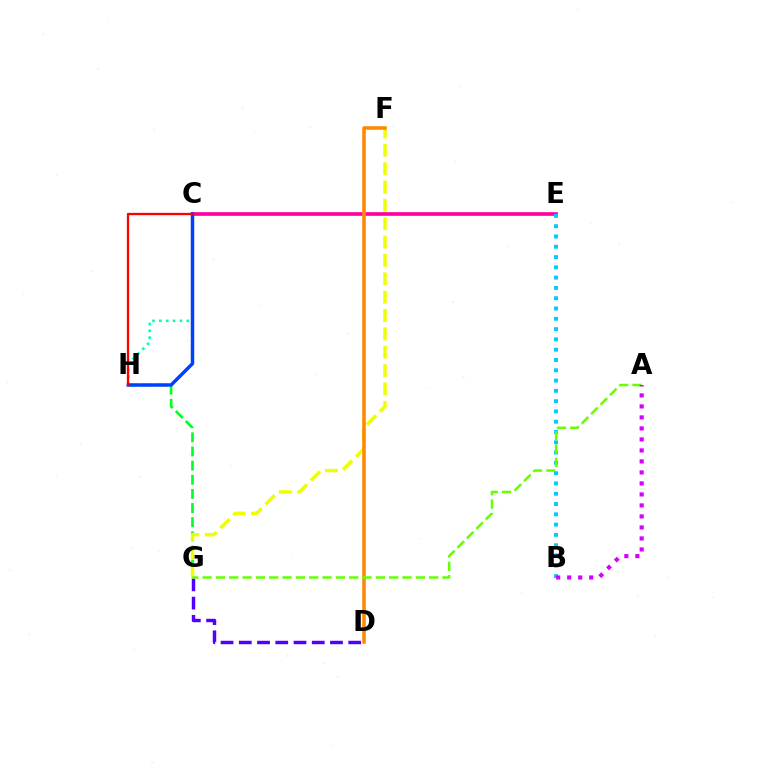{('G', 'H'): [{'color': '#00ff27', 'line_style': 'dashed', 'thickness': 1.92}], ('F', 'G'): [{'color': '#eeff00', 'line_style': 'dashed', 'thickness': 2.49}], ('D', 'G'): [{'color': '#4f00ff', 'line_style': 'dashed', 'thickness': 2.48}], ('C', 'E'): [{'color': '#ff00a0', 'line_style': 'solid', 'thickness': 2.64}], ('D', 'F'): [{'color': '#ff8800', 'line_style': 'solid', 'thickness': 2.56}], ('B', 'E'): [{'color': '#00c7ff', 'line_style': 'dotted', 'thickness': 2.8}], ('C', 'H'): [{'color': '#00ffaf', 'line_style': 'dotted', 'thickness': 1.86}, {'color': '#003fff', 'line_style': 'solid', 'thickness': 2.49}, {'color': '#ff0000', 'line_style': 'solid', 'thickness': 1.66}], ('A', 'G'): [{'color': '#66ff00', 'line_style': 'dashed', 'thickness': 1.81}], ('A', 'B'): [{'color': '#d600ff', 'line_style': 'dotted', 'thickness': 2.99}]}